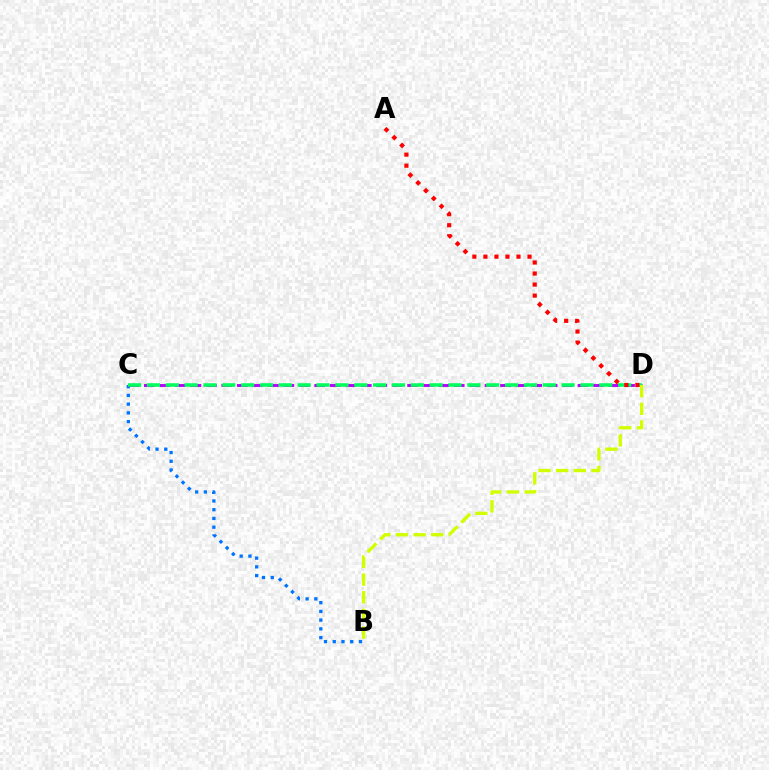{('B', 'C'): [{'color': '#0074ff', 'line_style': 'dotted', 'thickness': 2.37}], ('C', 'D'): [{'color': '#b900ff', 'line_style': 'dashed', 'thickness': 2.1}, {'color': '#00ff5c', 'line_style': 'dashed', 'thickness': 2.56}], ('A', 'D'): [{'color': '#ff0000', 'line_style': 'dotted', 'thickness': 3.0}], ('B', 'D'): [{'color': '#d1ff00', 'line_style': 'dashed', 'thickness': 2.4}]}